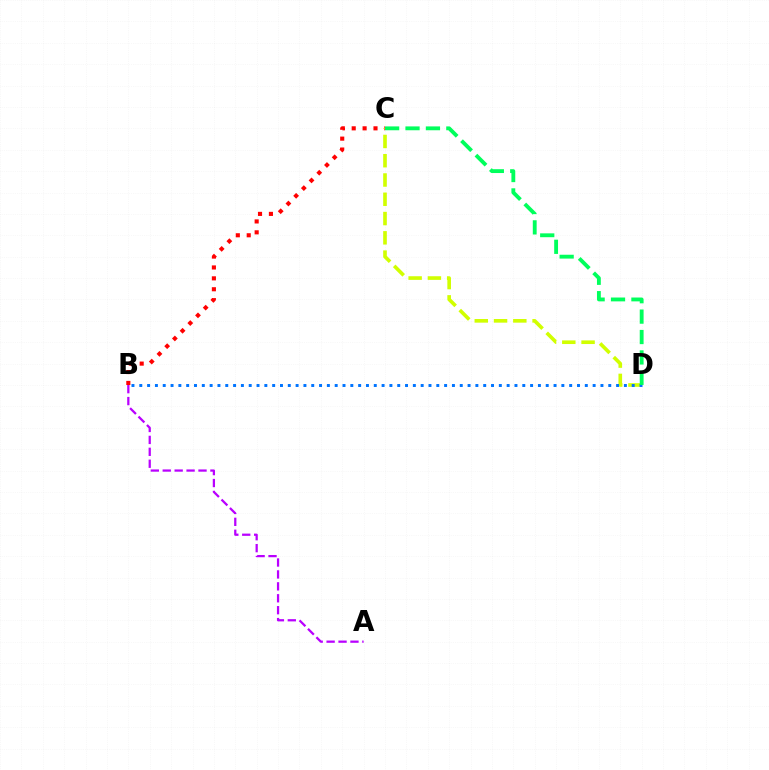{('B', 'C'): [{'color': '#ff0000', 'line_style': 'dotted', 'thickness': 2.96}], ('A', 'B'): [{'color': '#b900ff', 'line_style': 'dashed', 'thickness': 1.62}], ('C', 'D'): [{'color': '#d1ff00', 'line_style': 'dashed', 'thickness': 2.62}, {'color': '#00ff5c', 'line_style': 'dashed', 'thickness': 2.77}], ('B', 'D'): [{'color': '#0074ff', 'line_style': 'dotted', 'thickness': 2.12}]}